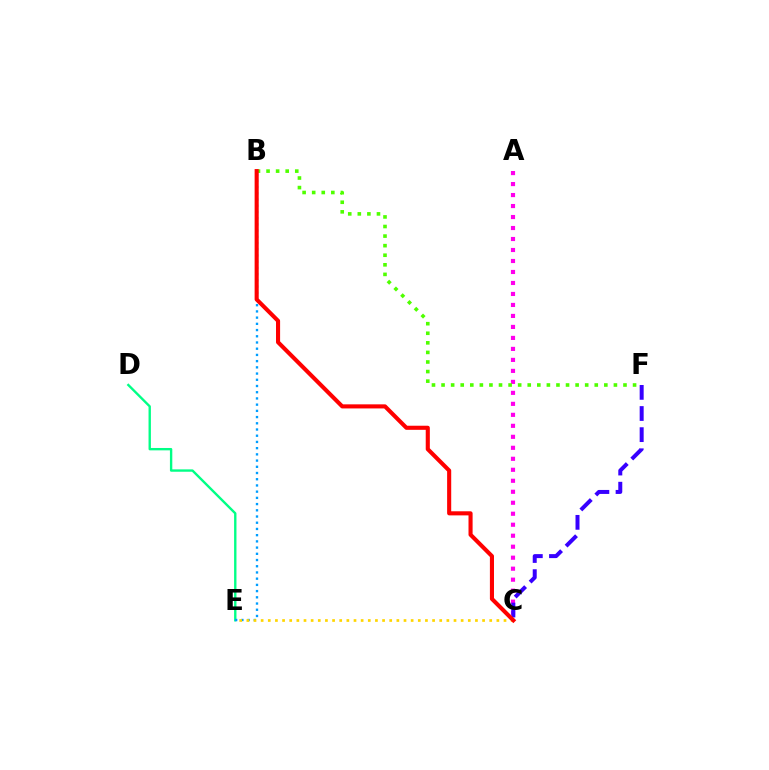{('A', 'C'): [{'color': '#ff00ed', 'line_style': 'dotted', 'thickness': 2.99}], ('D', 'E'): [{'color': '#00ff86', 'line_style': 'solid', 'thickness': 1.71}], ('B', 'F'): [{'color': '#4fff00', 'line_style': 'dotted', 'thickness': 2.6}], ('B', 'E'): [{'color': '#009eff', 'line_style': 'dotted', 'thickness': 1.69}], ('C', 'E'): [{'color': '#ffd500', 'line_style': 'dotted', 'thickness': 1.94}], ('C', 'F'): [{'color': '#3700ff', 'line_style': 'dashed', 'thickness': 2.87}], ('B', 'C'): [{'color': '#ff0000', 'line_style': 'solid', 'thickness': 2.95}]}